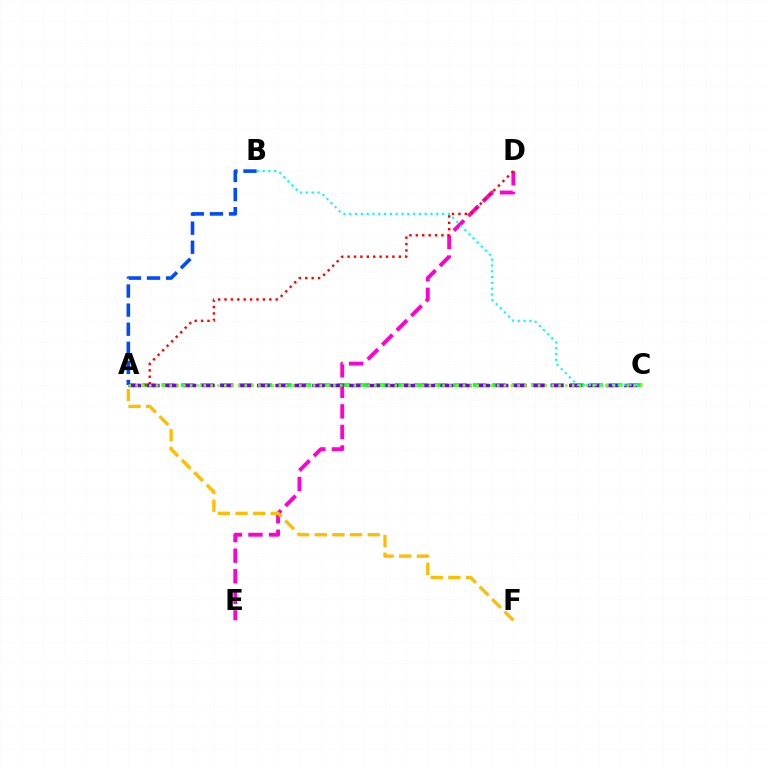{('A', 'C'): [{'color': '#00ff39', 'line_style': 'dashed', 'thickness': 2.64}, {'color': '#7200ff', 'line_style': 'dashed', 'thickness': 2.49}, {'color': '#84ff00', 'line_style': 'dotted', 'thickness': 1.85}], ('A', 'B'): [{'color': '#004bff', 'line_style': 'dashed', 'thickness': 2.59}], ('D', 'E'): [{'color': '#ff00cf', 'line_style': 'dashed', 'thickness': 2.79}], ('A', 'F'): [{'color': '#ffbd00', 'line_style': 'dashed', 'thickness': 2.4}], ('A', 'D'): [{'color': '#ff0000', 'line_style': 'dotted', 'thickness': 1.74}], ('B', 'C'): [{'color': '#00fff6', 'line_style': 'dotted', 'thickness': 1.58}]}